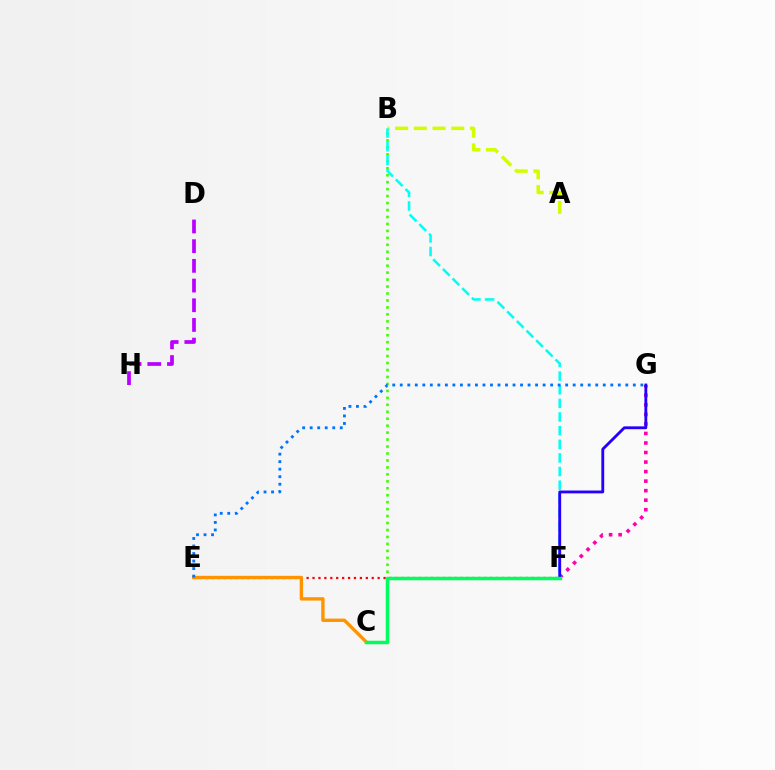{('B', 'C'): [{'color': '#3dff00', 'line_style': 'dotted', 'thickness': 1.89}], ('F', 'G'): [{'color': '#ff00ac', 'line_style': 'dotted', 'thickness': 2.59}, {'color': '#2500ff', 'line_style': 'solid', 'thickness': 2.05}], ('A', 'B'): [{'color': '#d1ff00', 'line_style': 'dashed', 'thickness': 2.54}], ('B', 'F'): [{'color': '#00fff6', 'line_style': 'dashed', 'thickness': 1.85}], ('E', 'F'): [{'color': '#ff0000', 'line_style': 'dotted', 'thickness': 1.61}], ('D', 'H'): [{'color': '#b900ff', 'line_style': 'dashed', 'thickness': 2.68}], ('C', 'E'): [{'color': '#ff9400', 'line_style': 'solid', 'thickness': 2.42}], ('E', 'G'): [{'color': '#0074ff', 'line_style': 'dotted', 'thickness': 2.04}], ('C', 'F'): [{'color': '#00ff5c', 'line_style': 'solid', 'thickness': 2.52}]}